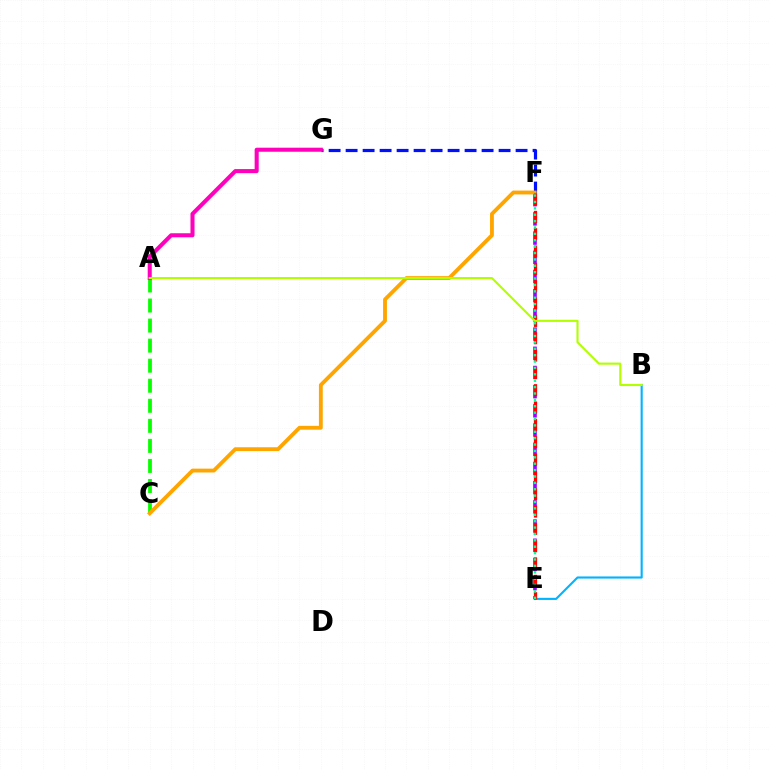{('E', 'F'): [{'color': '#9b00ff', 'line_style': 'dashed', 'thickness': 2.61}, {'color': '#ff0000', 'line_style': 'dashed', 'thickness': 2.35}, {'color': '#00ff9d', 'line_style': 'dotted', 'thickness': 1.73}], ('B', 'E'): [{'color': '#00b5ff', 'line_style': 'solid', 'thickness': 1.53}], ('A', 'C'): [{'color': '#08ff00', 'line_style': 'dashed', 'thickness': 2.72}], ('F', 'G'): [{'color': '#0010ff', 'line_style': 'dashed', 'thickness': 2.31}], ('C', 'F'): [{'color': '#ffa500', 'line_style': 'solid', 'thickness': 2.76}], ('A', 'G'): [{'color': '#ff00bd', 'line_style': 'solid', 'thickness': 2.92}], ('A', 'B'): [{'color': '#b3ff00', 'line_style': 'solid', 'thickness': 1.52}]}